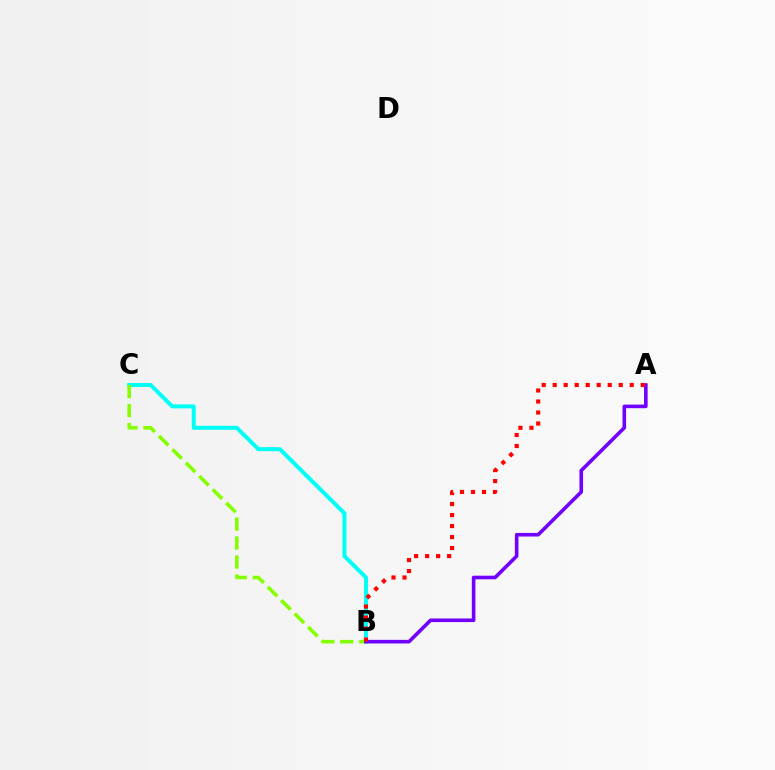{('B', 'C'): [{'color': '#00fff6', 'line_style': 'solid', 'thickness': 2.87}, {'color': '#84ff00', 'line_style': 'dashed', 'thickness': 2.58}], ('A', 'B'): [{'color': '#7200ff', 'line_style': 'solid', 'thickness': 2.6}, {'color': '#ff0000', 'line_style': 'dotted', 'thickness': 2.99}]}